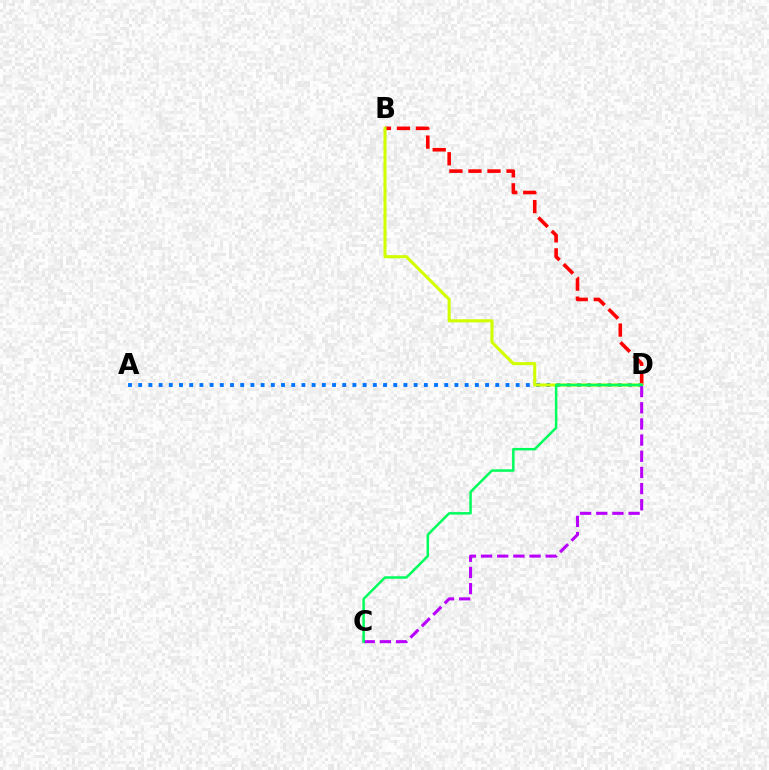{('B', 'D'): [{'color': '#ff0000', 'line_style': 'dashed', 'thickness': 2.59}, {'color': '#d1ff00', 'line_style': 'solid', 'thickness': 2.22}], ('A', 'D'): [{'color': '#0074ff', 'line_style': 'dotted', 'thickness': 2.77}], ('C', 'D'): [{'color': '#b900ff', 'line_style': 'dashed', 'thickness': 2.2}, {'color': '#00ff5c', 'line_style': 'solid', 'thickness': 1.79}]}